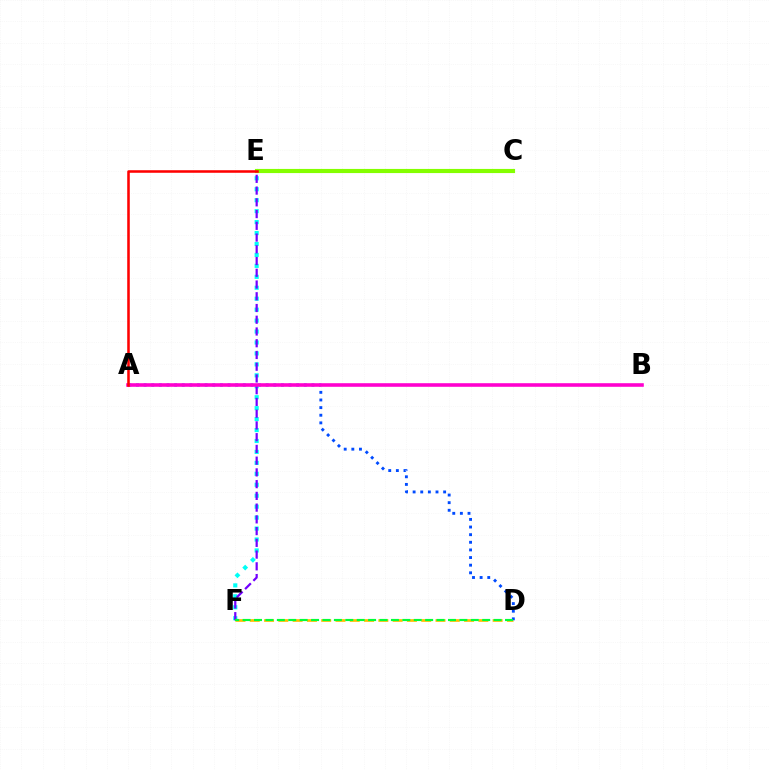{('D', 'F'): [{'color': '#ffbd00', 'line_style': 'dashed', 'thickness': 1.94}, {'color': '#00ff39', 'line_style': 'dashed', 'thickness': 1.55}], ('A', 'D'): [{'color': '#004bff', 'line_style': 'dotted', 'thickness': 2.07}], ('E', 'F'): [{'color': '#00fff6', 'line_style': 'dotted', 'thickness': 2.97}, {'color': '#7200ff', 'line_style': 'dashed', 'thickness': 1.6}], ('A', 'B'): [{'color': '#ff00cf', 'line_style': 'solid', 'thickness': 2.58}], ('C', 'E'): [{'color': '#84ff00', 'line_style': 'solid', 'thickness': 2.98}], ('A', 'E'): [{'color': '#ff0000', 'line_style': 'solid', 'thickness': 1.84}]}